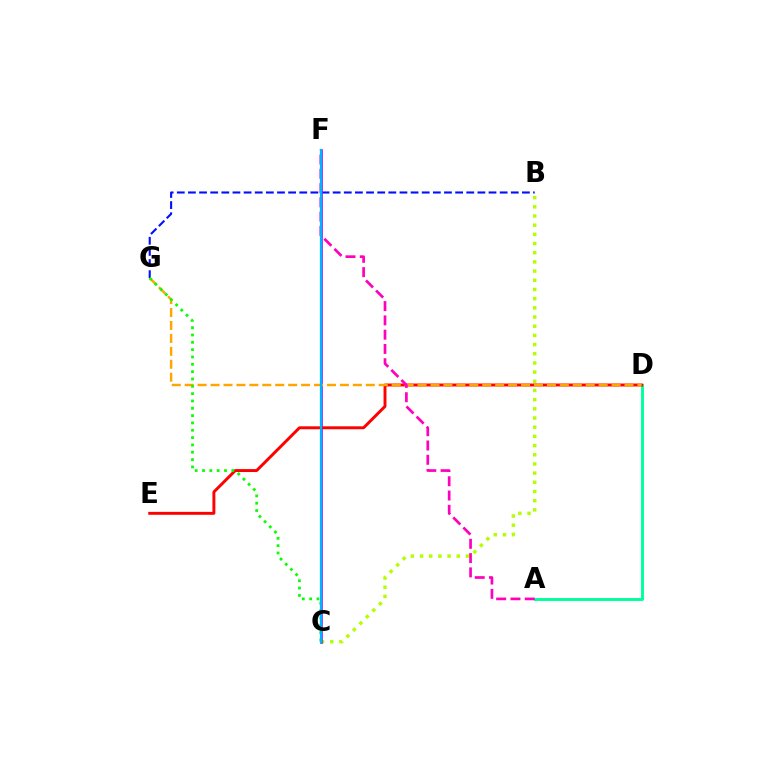{('B', 'G'): [{'color': '#0010ff', 'line_style': 'dashed', 'thickness': 1.51}], ('B', 'C'): [{'color': '#b3ff00', 'line_style': 'dotted', 'thickness': 2.49}], ('C', 'F'): [{'color': '#9b00ff', 'line_style': 'solid', 'thickness': 1.83}, {'color': '#00b5ff', 'line_style': 'solid', 'thickness': 1.61}], ('A', 'D'): [{'color': '#00ff9d', 'line_style': 'solid', 'thickness': 2.1}], ('D', 'E'): [{'color': '#ff0000', 'line_style': 'solid', 'thickness': 2.11}], ('D', 'G'): [{'color': '#ffa500', 'line_style': 'dashed', 'thickness': 1.76}], ('A', 'F'): [{'color': '#ff00bd', 'line_style': 'dashed', 'thickness': 1.94}], ('C', 'G'): [{'color': '#08ff00', 'line_style': 'dotted', 'thickness': 1.99}]}